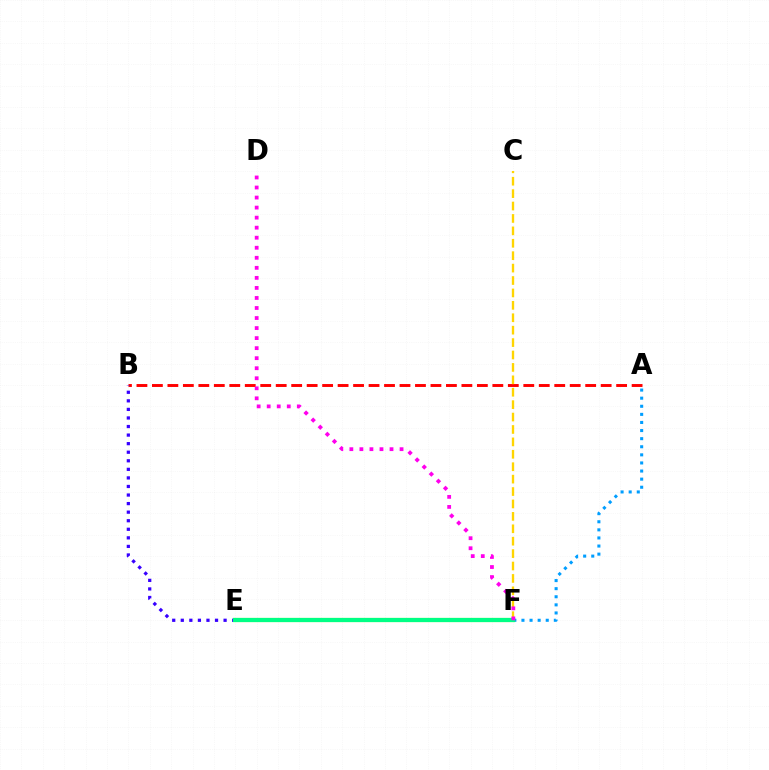{('A', 'F'): [{'color': '#009eff', 'line_style': 'dotted', 'thickness': 2.2}], ('A', 'B'): [{'color': '#ff0000', 'line_style': 'dashed', 'thickness': 2.1}], ('C', 'F'): [{'color': '#ffd500', 'line_style': 'dashed', 'thickness': 1.69}], ('E', 'F'): [{'color': '#4fff00', 'line_style': 'solid', 'thickness': 2.99}, {'color': '#00ff86', 'line_style': 'solid', 'thickness': 2.97}], ('B', 'E'): [{'color': '#3700ff', 'line_style': 'dotted', 'thickness': 2.33}], ('D', 'F'): [{'color': '#ff00ed', 'line_style': 'dotted', 'thickness': 2.73}]}